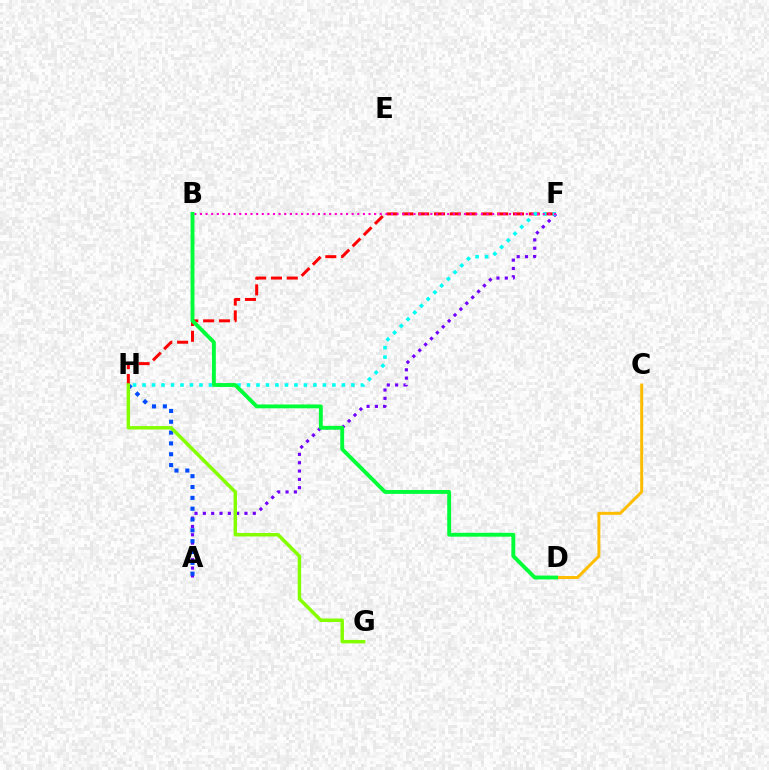{('F', 'H'): [{'color': '#ff0000', 'line_style': 'dashed', 'thickness': 2.15}, {'color': '#00fff6', 'line_style': 'dotted', 'thickness': 2.58}], ('A', 'F'): [{'color': '#7200ff', 'line_style': 'dotted', 'thickness': 2.26}], ('C', 'D'): [{'color': '#ffbd00', 'line_style': 'solid', 'thickness': 2.14}], ('A', 'H'): [{'color': '#004bff', 'line_style': 'dotted', 'thickness': 2.94}], ('B', 'F'): [{'color': '#ff00cf', 'line_style': 'dotted', 'thickness': 1.53}], ('G', 'H'): [{'color': '#84ff00', 'line_style': 'solid', 'thickness': 2.49}], ('B', 'D'): [{'color': '#00ff39', 'line_style': 'solid', 'thickness': 2.78}]}